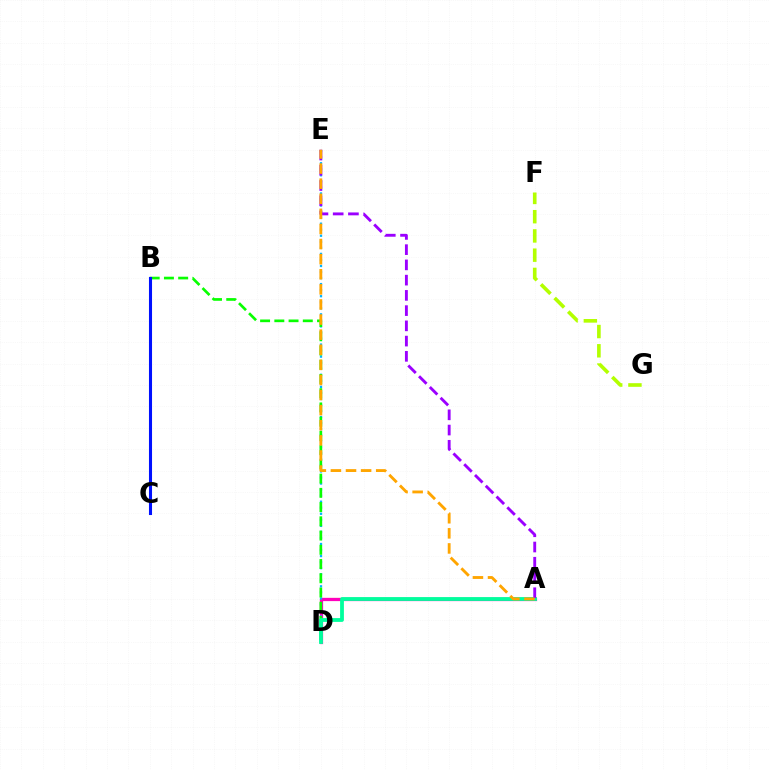{('A', 'D'): [{'color': '#ff0000', 'line_style': 'solid', 'thickness': 1.51}, {'color': '#ff00bd', 'line_style': 'solid', 'thickness': 2.32}, {'color': '#00ff9d', 'line_style': 'solid', 'thickness': 2.73}], ('F', 'G'): [{'color': '#b3ff00', 'line_style': 'dashed', 'thickness': 2.61}], ('D', 'E'): [{'color': '#00b5ff', 'line_style': 'dotted', 'thickness': 1.64}], ('B', 'D'): [{'color': '#08ff00', 'line_style': 'dashed', 'thickness': 1.93}], ('B', 'C'): [{'color': '#0010ff', 'line_style': 'solid', 'thickness': 2.21}], ('A', 'E'): [{'color': '#9b00ff', 'line_style': 'dashed', 'thickness': 2.07}, {'color': '#ffa500', 'line_style': 'dashed', 'thickness': 2.05}]}